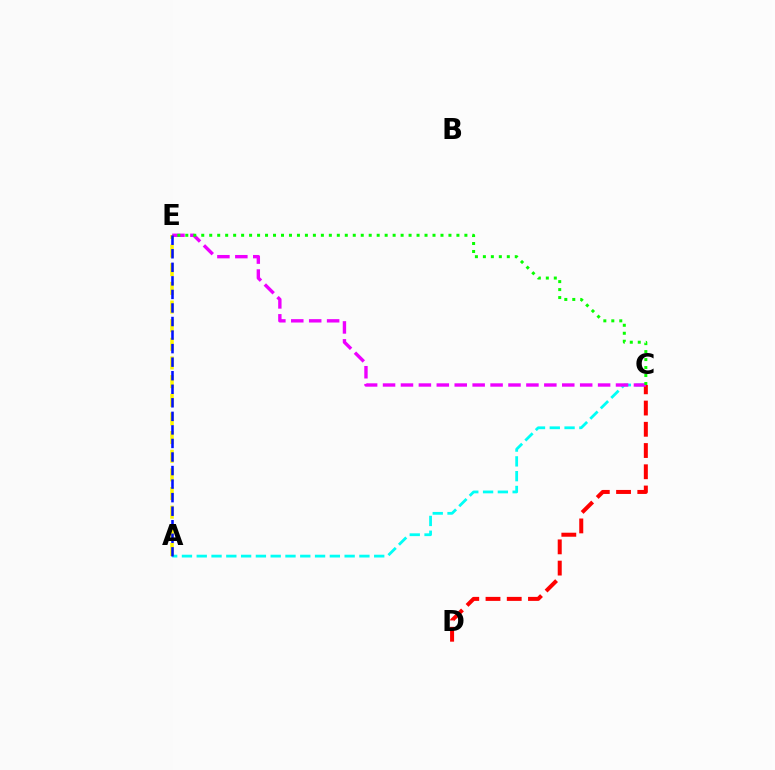{('A', 'C'): [{'color': '#00fff6', 'line_style': 'dashed', 'thickness': 2.01}], ('A', 'E'): [{'color': '#fcf500', 'line_style': 'dashed', 'thickness': 2.53}, {'color': '#0010ff', 'line_style': 'dashed', 'thickness': 1.84}], ('C', 'D'): [{'color': '#ff0000', 'line_style': 'dashed', 'thickness': 2.88}], ('C', 'E'): [{'color': '#ee00ff', 'line_style': 'dashed', 'thickness': 2.43}, {'color': '#08ff00', 'line_style': 'dotted', 'thickness': 2.17}]}